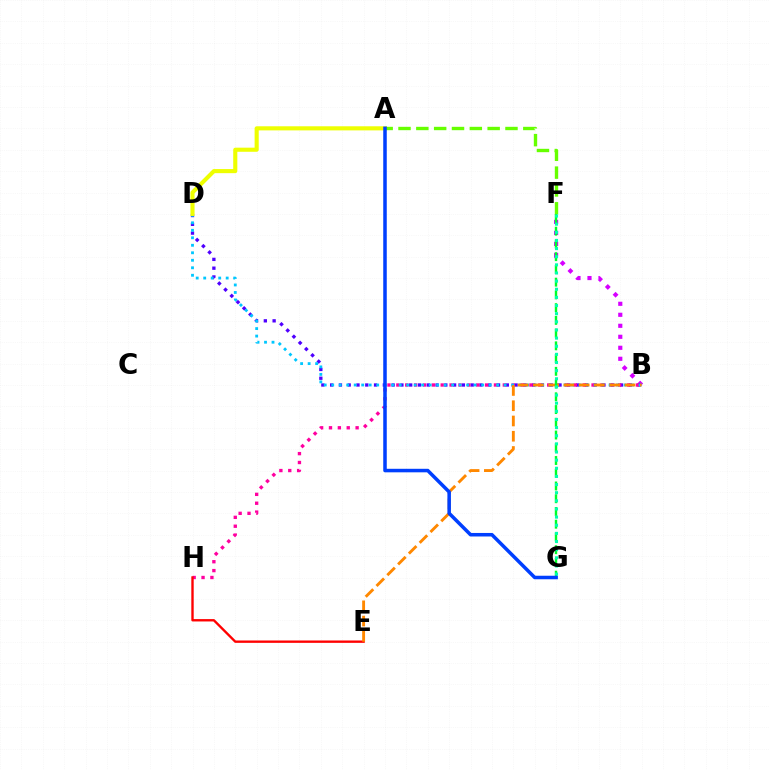{('B', 'F'): [{'color': '#d600ff', 'line_style': 'dotted', 'thickness': 2.99}], ('B', 'D'): [{'color': '#4f00ff', 'line_style': 'dotted', 'thickness': 2.39}, {'color': '#00c7ff', 'line_style': 'dotted', 'thickness': 2.04}], ('B', 'H'): [{'color': '#ff00a0', 'line_style': 'dotted', 'thickness': 2.41}], ('E', 'H'): [{'color': '#ff0000', 'line_style': 'solid', 'thickness': 1.7}], ('A', 'D'): [{'color': '#eeff00', 'line_style': 'solid', 'thickness': 2.96}], ('A', 'F'): [{'color': '#66ff00', 'line_style': 'dashed', 'thickness': 2.42}], ('B', 'E'): [{'color': '#ff8800', 'line_style': 'dashed', 'thickness': 2.07}], ('F', 'G'): [{'color': '#00ff27', 'line_style': 'dashed', 'thickness': 1.73}, {'color': '#00ffaf', 'line_style': 'dotted', 'thickness': 2.21}], ('A', 'G'): [{'color': '#003fff', 'line_style': 'solid', 'thickness': 2.54}]}